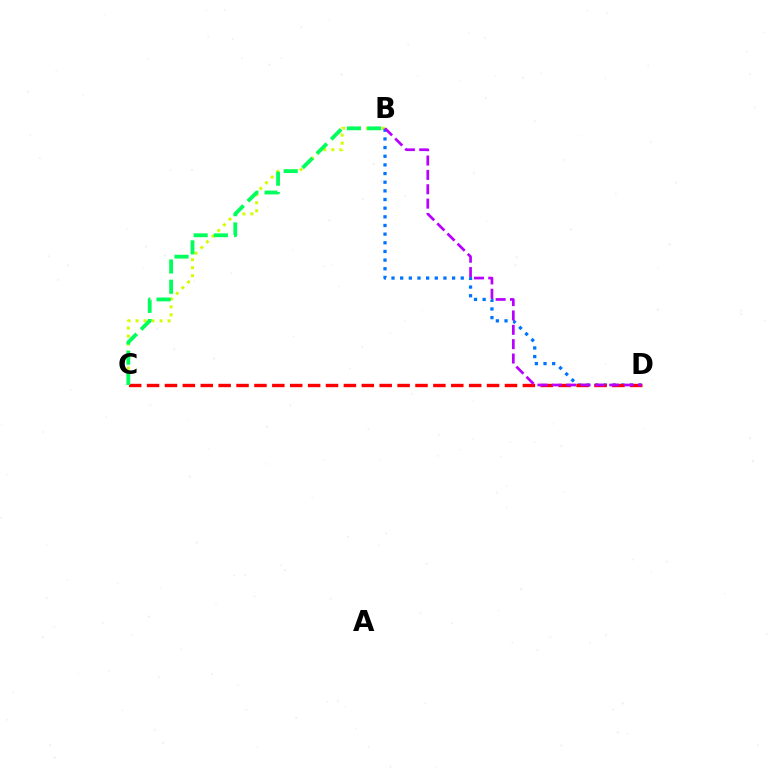{('B', 'C'): [{'color': '#d1ff00', 'line_style': 'dotted', 'thickness': 2.18}, {'color': '#00ff5c', 'line_style': 'dashed', 'thickness': 2.75}], ('B', 'D'): [{'color': '#0074ff', 'line_style': 'dotted', 'thickness': 2.35}, {'color': '#b900ff', 'line_style': 'dashed', 'thickness': 1.95}], ('C', 'D'): [{'color': '#ff0000', 'line_style': 'dashed', 'thickness': 2.43}]}